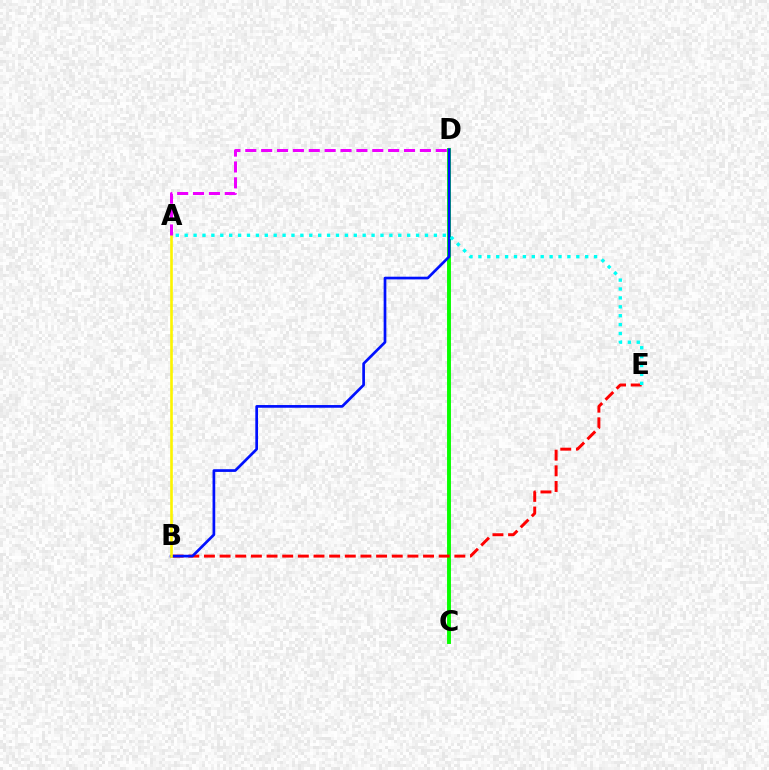{('C', 'D'): [{'color': '#08ff00', 'line_style': 'solid', 'thickness': 2.81}], ('B', 'E'): [{'color': '#ff0000', 'line_style': 'dashed', 'thickness': 2.13}], ('B', 'D'): [{'color': '#0010ff', 'line_style': 'solid', 'thickness': 1.95}], ('A', 'E'): [{'color': '#00fff6', 'line_style': 'dotted', 'thickness': 2.42}], ('A', 'B'): [{'color': '#fcf500', 'line_style': 'solid', 'thickness': 1.9}], ('A', 'D'): [{'color': '#ee00ff', 'line_style': 'dashed', 'thickness': 2.16}]}